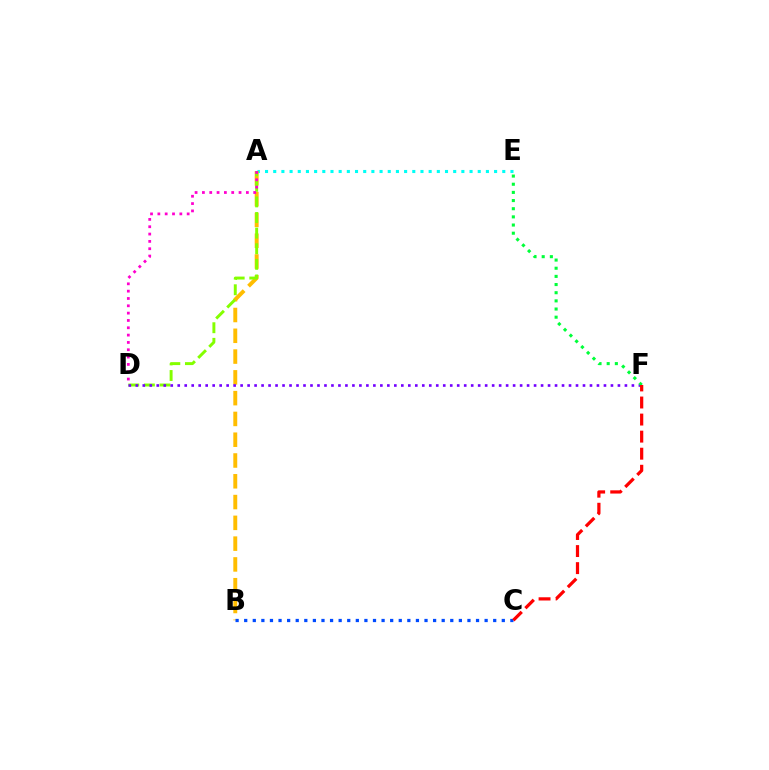{('A', 'E'): [{'color': '#00fff6', 'line_style': 'dotted', 'thickness': 2.22}], ('A', 'B'): [{'color': '#ffbd00', 'line_style': 'dashed', 'thickness': 2.82}], ('A', 'D'): [{'color': '#84ff00', 'line_style': 'dashed', 'thickness': 2.12}, {'color': '#ff00cf', 'line_style': 'dotted', 'thickness': 1.99}], ('D', 'F'): [{'color': '#7200ff', 'line_style': 'dotted', 'thickness': 1.9}], ('E', 'F'): [{'color': '#00ff39', 'line_style': 'dotted', 'thickness': 2.22}], ('B', 'C'): [{'color': '#004bff', 'line_style': 'dotted', 'thickness': 2.33}], ('C', 'F'): [{'color': '#ff0000', 'line_style': 'dashed', 'thickness': 2.32}]}